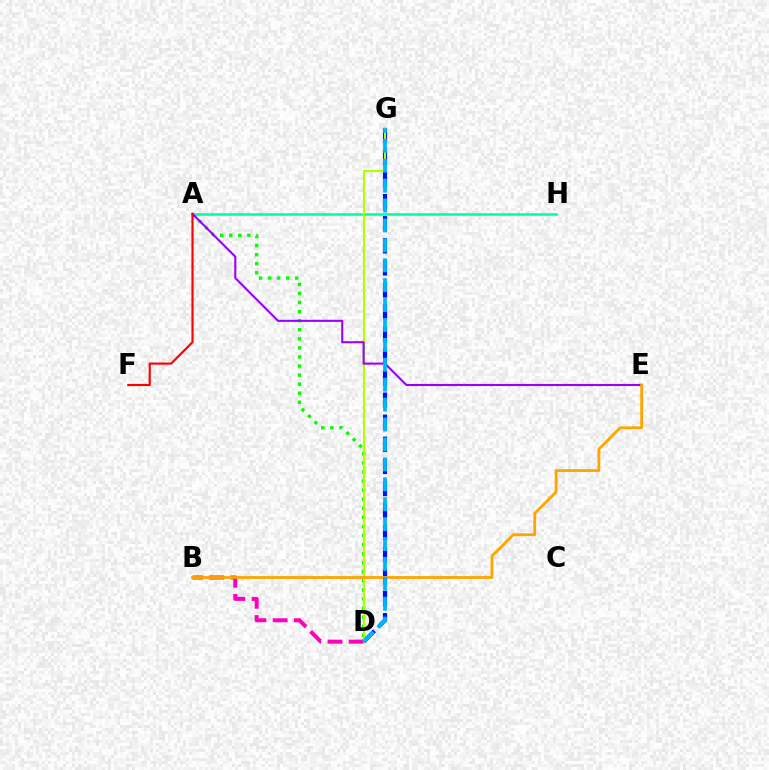{('D', 'G'): [{'color': '#0010ff', 'line_style': 'dashed', 'thickness': 3.0}, {'color': '#b3ff00', 'line_style': 'solid', 'thickness': 1.54}, {'color': '#00b5ff', 'line_style': 'dashed', 'thickness': 2.7}], ('A', 'D'): [{'color': '#08ff00', 'line_style': 'dotted', 'thickness': 2.46}], ('A', 'H'): [{'color': '#00ff9d', 'line_style': 'solid', 'thickness': 1.82}], ('B', 'D'): [{'color': '#ff00bd', 'line_style': 'dashed', 'thickness': 2.88}], ('A', 'E'): [{'color': '#9b00ff', 'line_style': 'solid', 'thickness': 1.5}], ('B', 'E'): [{'color': '#ffa500', 'line_style': 'solid', 'thickness': 2.02}], ('A', 'F'): [{'color': '#ff0000', 'line_style': 'solid', 'thickness': 1.55}]}